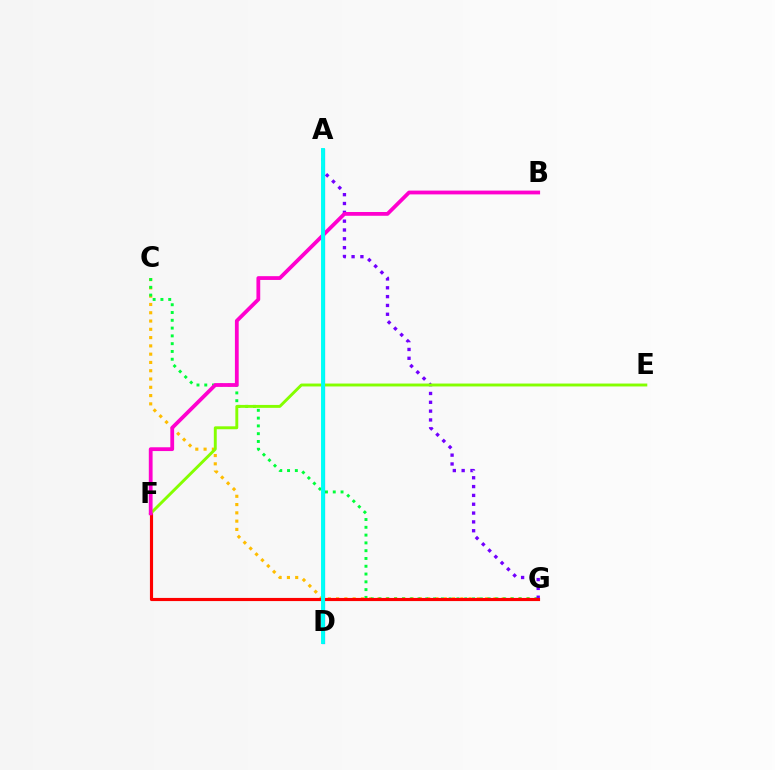{('C', 'G'): [{'color': '#ffbd00', 'line_style': 'dotted', 'thickness': 2.25}, {'color': '#00ff39', 'line_style': 'dotted', 'thickness': 2.12}], ('A', 'G'): [{'color': '#7200ff', 'line_style': 'dotted', 'thickness': 2.4}], ('A', 'D'): [{'color': '#004bff', 'line_style': 'solid', 'thickness': 2.29}, {'color': '#00fff6', 'line_style': 'solid', 'thickness': 2.83}], ('F', 'G'): [{'color': '#ff0000', 'line_style': 'solid', 'thickness': 2.26}], ('E', 'F'): [{'color': '#84ff00', 'line_style': 'solid', 'thickness': 2.1}], ('B', 'F'): [{'color': '#ff00cf', 'line_style': 'solid', 'thickness': 2.73}]}